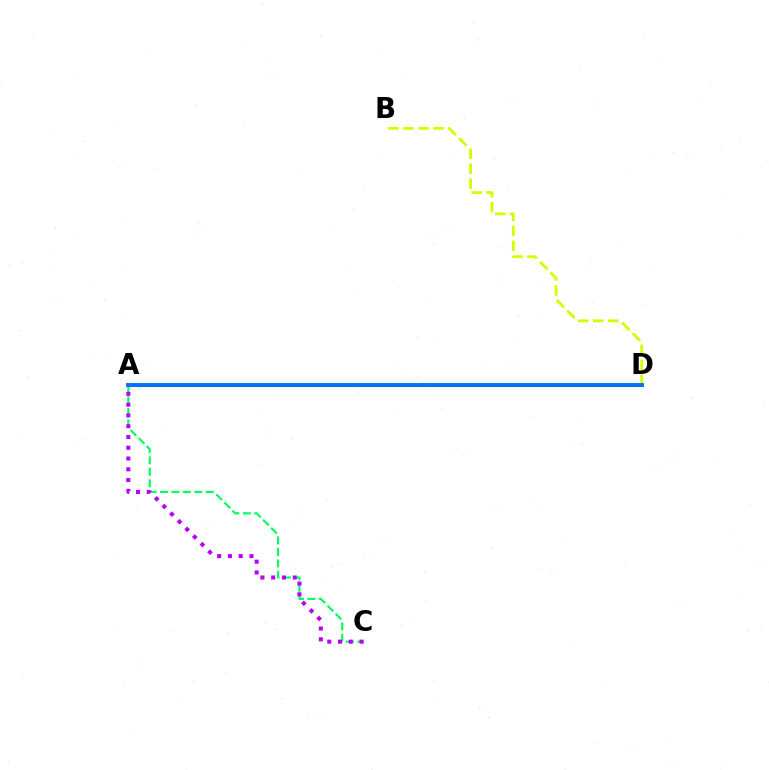{('A', 'C'): [{'color': '#00ff5c', 'line_style': 'dashed', 'thickness': 1.56}, {'color': '#b900ff', 'line_style': 'dotted', 'thickness': 2.93}], ('A', 'D'): [{'color': '#ff0000', 'line_style': 'solid', 'thickness': 2.23}, {'color': '#0074ff', 'line_style': 'solid', 'thickness': 2.81}], ('B', 'D'): [{'color': '#d1ff00', 'line_style': 'dashed', 'thickness': 2.04}]}